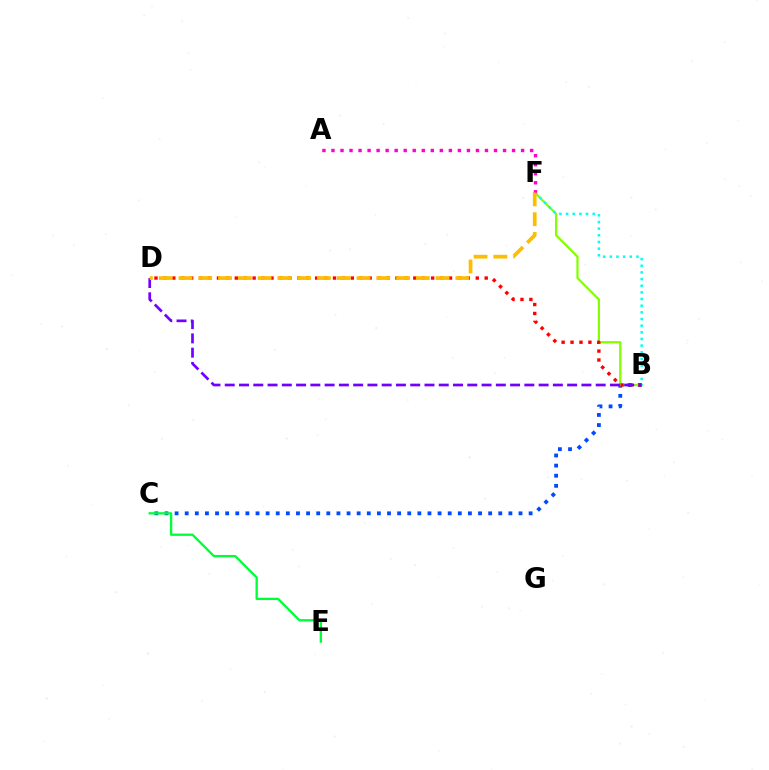{('B', 'C'): [{'color': '#004bff', 'line_style': 'dotted', 'thickness': 2.75}], ('B', 'F'): [{'color': '#84ff00', 'line_style': 'solid', 'thickness': 1.62}, {'color': '#00fff6', 'line_style': 'dotted', 'thickness': 1.81}], ('B', 'D'): [{'color': '#ff0000', 'line_style': 'dotted', 'thickness': 2.43}, {'color': '#7200ff', 'line_style': 'dashed', 'thickness': 1.94}], ('C', 'E'): [{'color': '#00ff39', 'line_style': 'solid', 'thickness': 1.67}], ('A', 'F'): [{'color': '#ff00cf', 'line_style': 'dotted', 'thickness': 2.45}], ('D', 'F'): [{'color': '#ffbd00', 'line_style': 'dashed', 'thickness': 2.69}]}